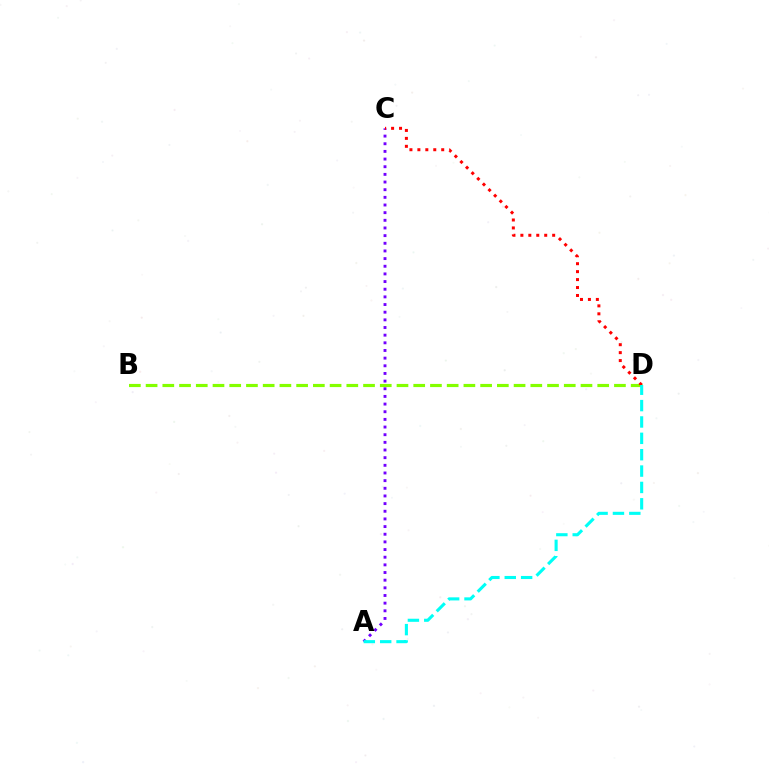{('A', 'C'): [{'color': '#7200ff', 'line_style': 'dotted', 'thickness': 2.08}], ('B', 'D'): [{'color': '#84ff00', 'line_style': 'dashed', 'thickness': 2.27}], ('C', 'D'): [{'color': '#ff0000', 'line_style': 'dotted', 'thickness': 2.16}], ('A', 'D'): [{'color': '#00fff6', 'line_style': 'dashed', 'thickness': 2.22}]}